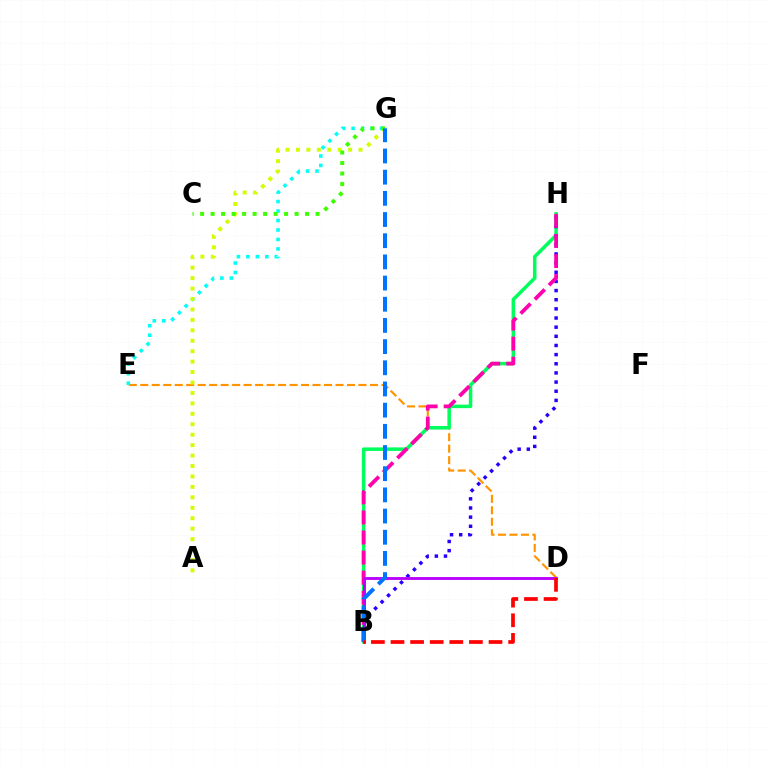{('D', 'E'): [{'color': '#ff9400', 'line_style': 'dashed', 'thickness': 1.56}], ('E', 'G'): [{'color': '#00fff6', 'line_style': 'dotted', 'thickness': 2.58}], ('B', 'H'): [{'color': '#00ff5c', 'line_style': 'solid', 'thickness': 2.53}, {'color': '#2500ff', 'line_style': 'dotted', 'thickness': 2.49}, {'color': '#ff00ac', 'line_style': 'dashed', 'thickness': 2.73}], ('A', 'G'): [{'color': '#d1ff00', 'line_style': 'dotted', 'thickness': 2.84}], ('B', 'D'): [{'color': '#b900ff', 'line_style': 'solid', 'thickness': 2.06}, {'color': '#ff0000', 'line_style': 'dashed', 'thickness': 2.66}], ('C', 'G'): [{'color': '#3dff00', 'line_style': 'dotted', 'thickness': 2.85}], ('B', 'G'): [{'color': '#0074ff', 'line_style': 'dashed', 'thickness': 2.88}]}